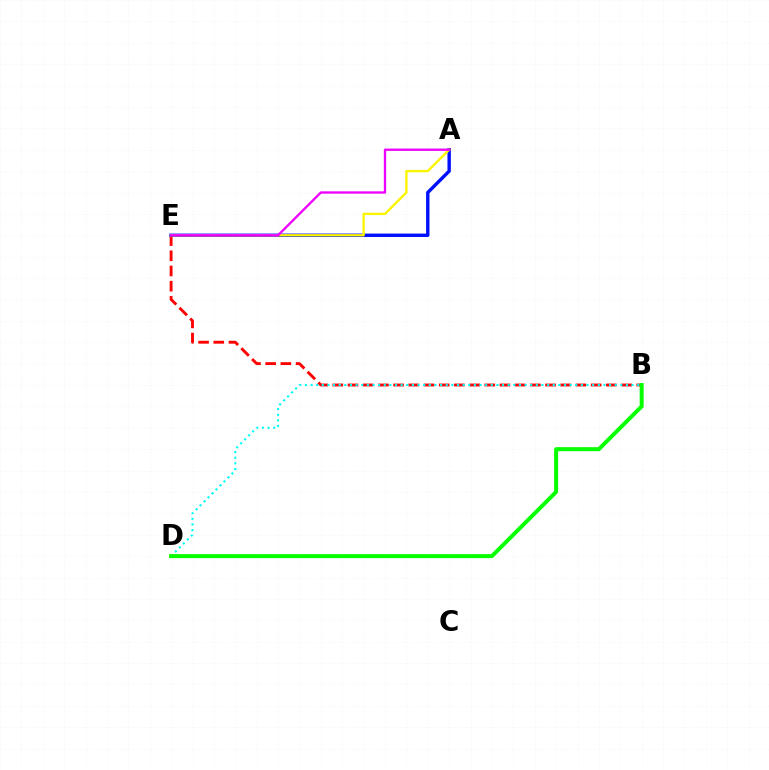{('B', 'E'): [{'color': '#ff0000', 'line_style': 'dashed', 'thickness': 2.06}], ('B', 'D'): [{'color': '#00fff6', 'line_style': 'dotted', 'thickness': 1.53}, {'color': '#08ff00', 'line_style': 'solid', 'thickness': 2.89}], ('A', 'E'): [{'color': '#0010ff', 'line_style': 'solid', 'thickness': 2.45}, {'color': '#fcf500', 'line_style': 'solid', 'thickness': 1.69}, {'color': '#ee00ff', 'line_style': 'solid', 'thickness': 1.67}]}